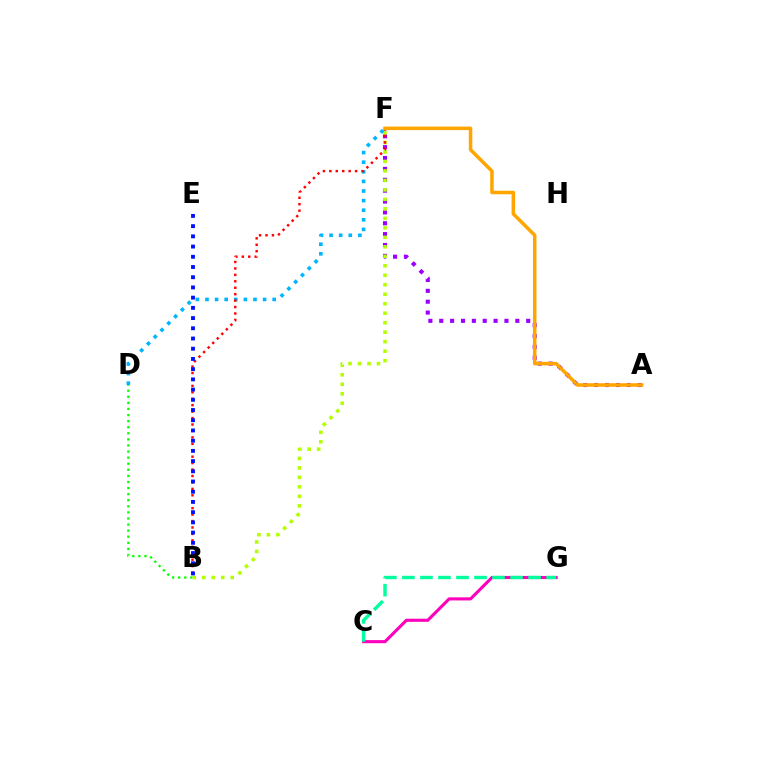{('B', 'D'): [{'color': '#08ff00', 'line_style': 'dotted', 'thickness': 1.65}], ('A', 'F'): [{'color': '#9b00ff', 'line_style': 'dotted', 'thickness': 2.95}, {'color': '#ffa500', 'line_style': 'solid', 'thickness': 2.53}], ('C', 'G'): [{'color': '#ff00bd', 'line_style': 'solid', 'thickness': 2.23}, {'color': '#00ff9d', 'line_style': 'dashed', 'thickness': 2.45}], ('B', 'F'): [{'color': '#b3ff00', 'line_style': 'dotted', 'thickness': 2.58}, {'color': '#ff0000', 'line_style': 'dotted', 'thickness': 1.75}], ('D', 'F'): [{'color': '#00b5ff', 'line_style': 'dotted', 'thickness': 2.61}], ('B', 'E'): [{'color': '#0010ff', 'line_style': 'dotted', 'thickness': 2.78}]}